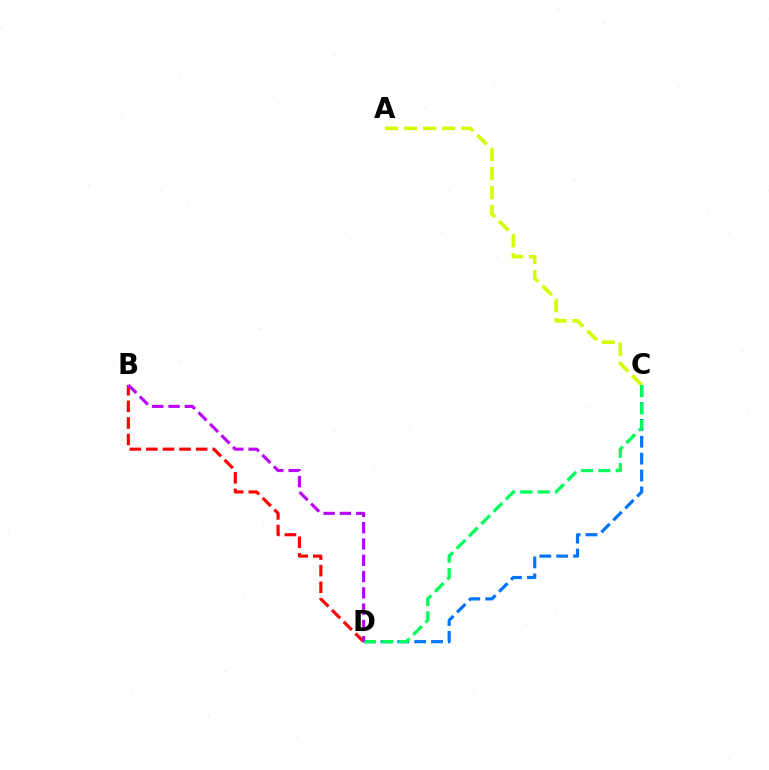{('A', 'C'): [{'color': '#d1ff00', 'line_style': 'dashed', 'thickness': 2.58}], ('C', 'D'): [{'color': '#0074ff', 'line_style': 'dashed', 'thickness': 2.29}, {'color': '#00ff5c', 'line_style': 'dashed', 'thickness': 2.36}], ('B', 'D'): [{'color': '#ff0000', 'line_style': 'dashed', 'thickness': 2.25}, {'color': '#b900ff', 'line_style': 'dashed', 'thickness': 2.21}]}